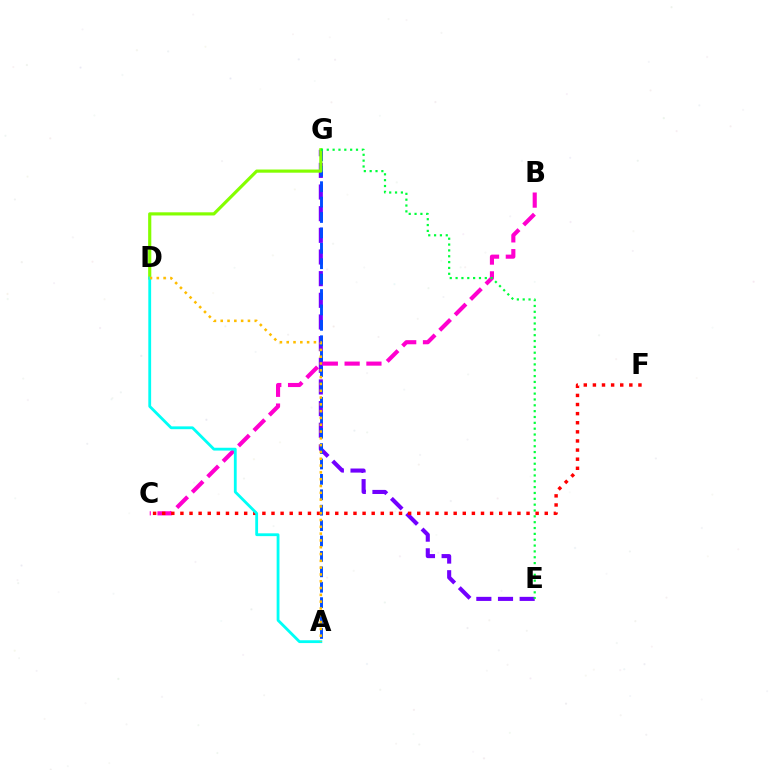{('E', 'G'): [{'color': '#7200ff', 'line_style': 'dashed', 'thickness': 2.94}, {'color': '#00ff39', 'line_style': 'dotted', 'thickness': 1.59}], ('A', 'G'): [{'color': '#004bff', 'line_style': 'dashed', 'thickness': 2.09}], ('D', 'G'): [{'color': '#84ff00', 'line_style': 'solid', 'thickness': 2.28}], ('B', 'C'): [{'color': '#ff00cf', 'line_style': 'dashed', 'thickness': 2.96}], ('C', 'F'): [{'color': '#ff0000', 'line_style': 'dotted', 'thickness': 2.47}], ('A', 'D'): [{'color': '#00fff6', 'line_style': 'solid', 'thickness': 2.03}, {'color': '#ffbd00', 'line_style': 'dotted', 'thickness': 1.85}]}